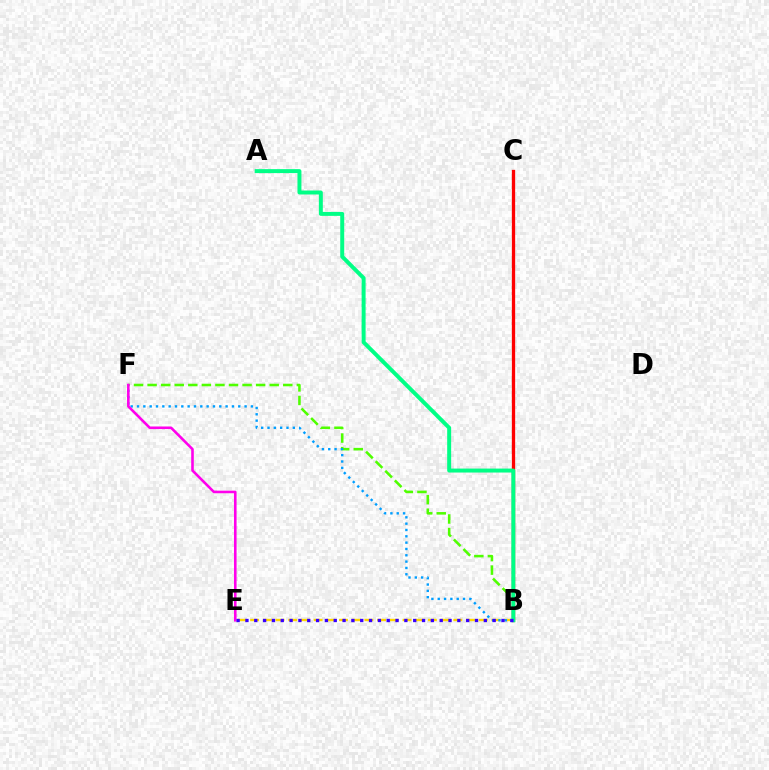{('B', 'C'): [{'color': '#ff0000', 'line_style': 'solid', 'thickness': 2.37}], ('B', 'F'): [{'color': '#4fff00', 'line_style': 'dashed', 'thickness': 1.84}, {'color': '#009eff', 'line_style': 'dotted', 'thickness': 1.72}], ('B', 'E'): [{'color': '#ffd500', 'line_style': 'dashed', 'thickness': 1.72}, {'color': '#3700ff', 'line_style': 'dotted', 'thickness': 2.4}], ('A', 'B'): [{'color': '#00ff86', 'line_style': 'solid', 'thickness': 2.85}], ('E', 'F'): [{'color': '#ff00ed', 'line_style': 'solid', 'thickness': 1.87}]}